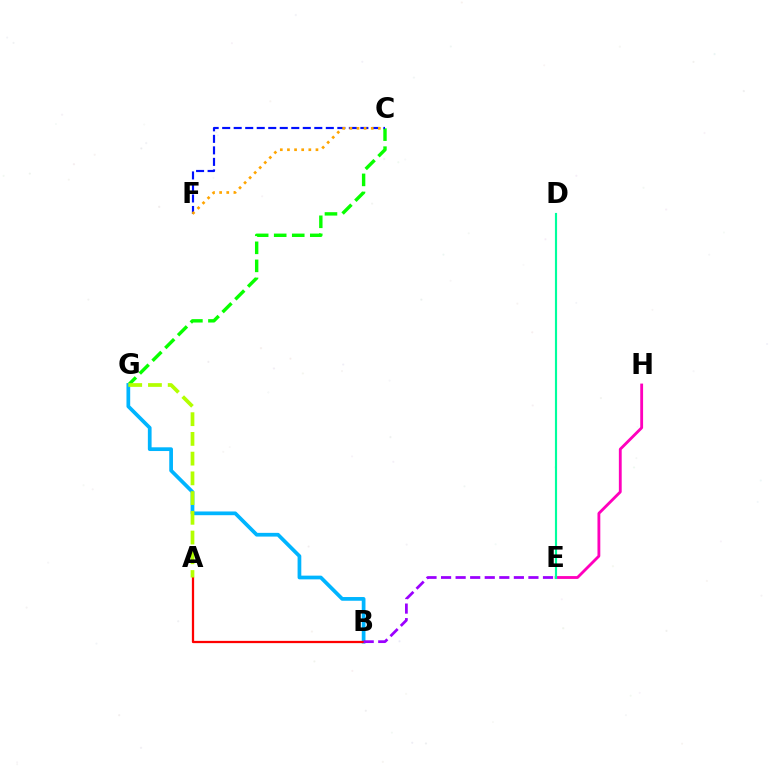{('C', 'G'): [{'color': '#08ff00', 'line_style': 'dashed', 'thickness': 2.45}], ('C', 'F'): [{'color': '#0010ff', 'line_style': 'dashed', 'thickness': 1.56}, {'color': '#ffa500', 'line_style': 'dotted', 'thickness': 1.94}], ('E', 'H'): [{'color': '#ff00bd', 'line_style': 'solid', 'thickness': 2.04}], ('B', 'G'): [{'color': '#00b5ff', 'line_style': 'solid', 'thickness': 2.68}], ('A', 'B'): [{'color': '#ff0000', 'line_style': 'solid', 'thickness': 1.63}], ('B', 'E'): [{'color': '#9b00ff', 'line_style': 'dashed', 'thickness': 1.98}], ('D', 'E'): [{'color': '#00ff9d', 'line_style': 'solid', 'thickness': 1.55}], ('A', 'G'): [{'color': '#b3ff00', 'line_style': 'dashed', 'thickness': 2.68}]}